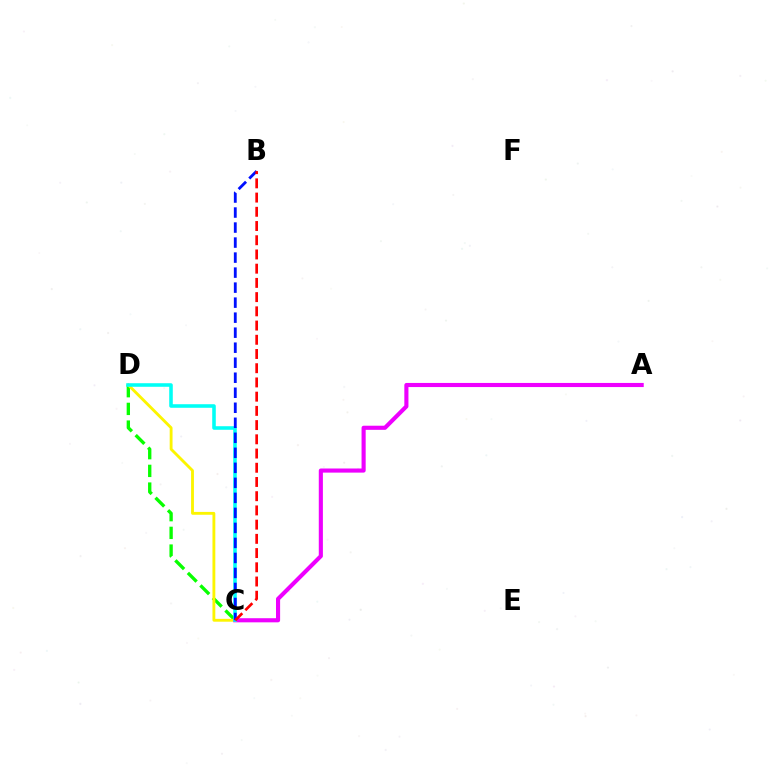{('C', 'D'): [{'color': '#08ff00', 'line_style': 'dashed', 'thickness': 2.41}, {'color': '#fcf500', 'line_style': 'solid', 'thickness': 2.05}, {'color': '#00fff6', 'line_style': 'solid', 'thickness': 2.57}], ('A', 'C'): [{'color': '#ee00ff', 'line_style': 'solid', 'thickness': 2.96}], ('B', 'C'): [{'color': '#0010ff', 'line_style': 'dashed', 'thickness': 2.04}, {'color': '#ff0000', 'line_style': 'dashed', 'thickness': 1.93}]}